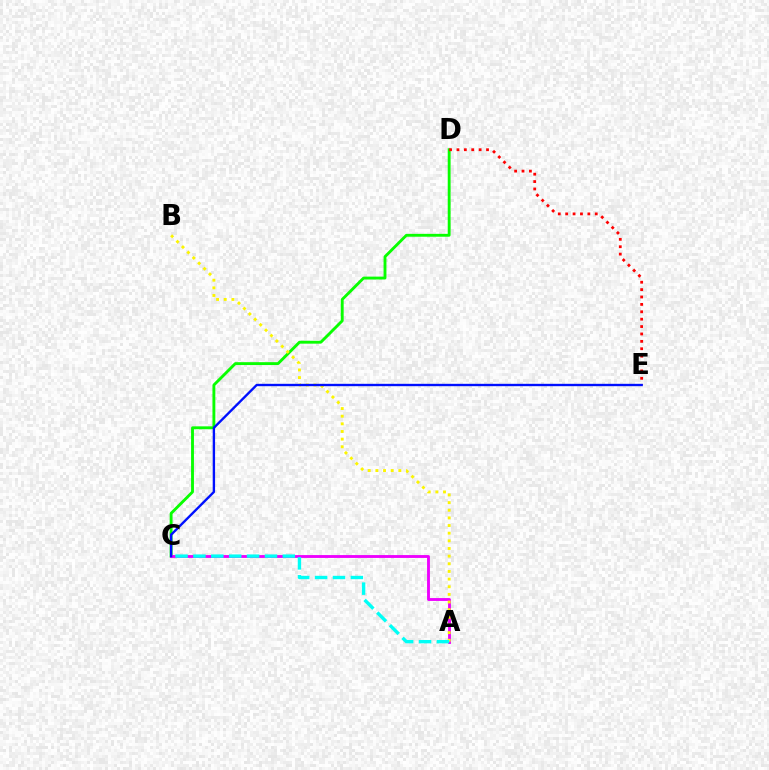{('C', 'D'): [{'color': '#08ff00', 'line_style': 'solid', 'thickness': 2.07}], ('D', 'E'): [{'color': '#ff0000', 'line_style': 'dotted', 'thickness': 2.01}], ('A', 'C'): [{'color': '#ee00ff', 'line_style': 'solid', 'thickness': 2.06}, {'color': '#00fff6', 'line_style': 'dashed', 'thickness': 2.43}], ('A', 'B'): [{'color': '#fcf500', 'line_style': 'dotted', 'thickness': 2.08}], ('C', 'E'): [{'color': '#0010ff', 'line_style': 'solid', 'thickness': 1.71}]}